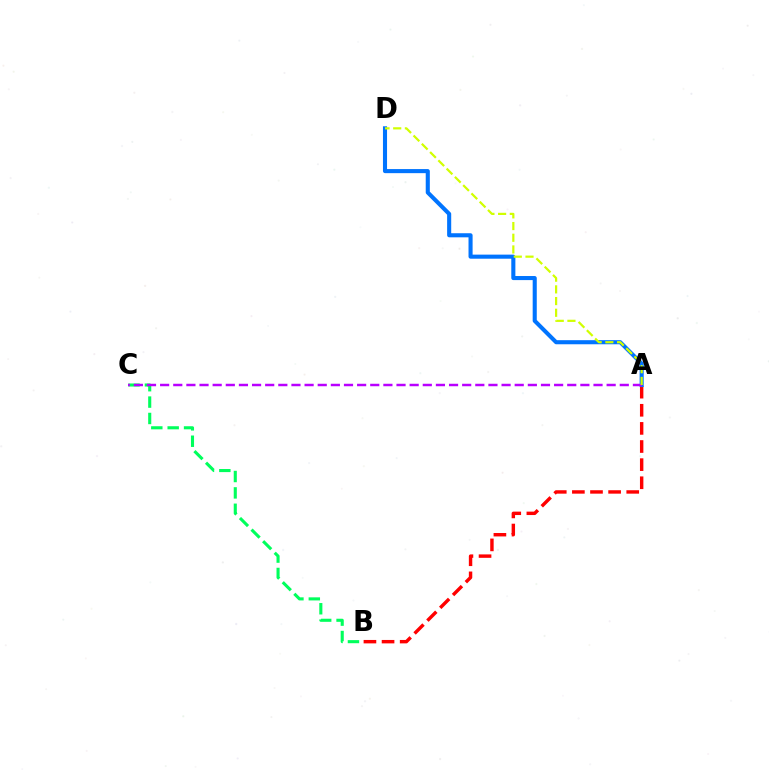{('A', 'B'): [{'color': '#ff0000', 'line_style': 'dashed', 'thickness': 2.46}], ('A', 'D'): [{'color': '#0074ff', 'line_style': 'solid', 'thickness': 2.94}, {'color': '#d1ff00', 'line_style': 'dashed', 'thickness': 1.59}], ('B', 'C'): [{'color': '#00ff5c', 'line_style': 'dashed', 'thickness': 2.23}], ('A', 'C'): [{'color': '#b900ff', 'line_style': 'dashed', 'thickness': 1.78}]}